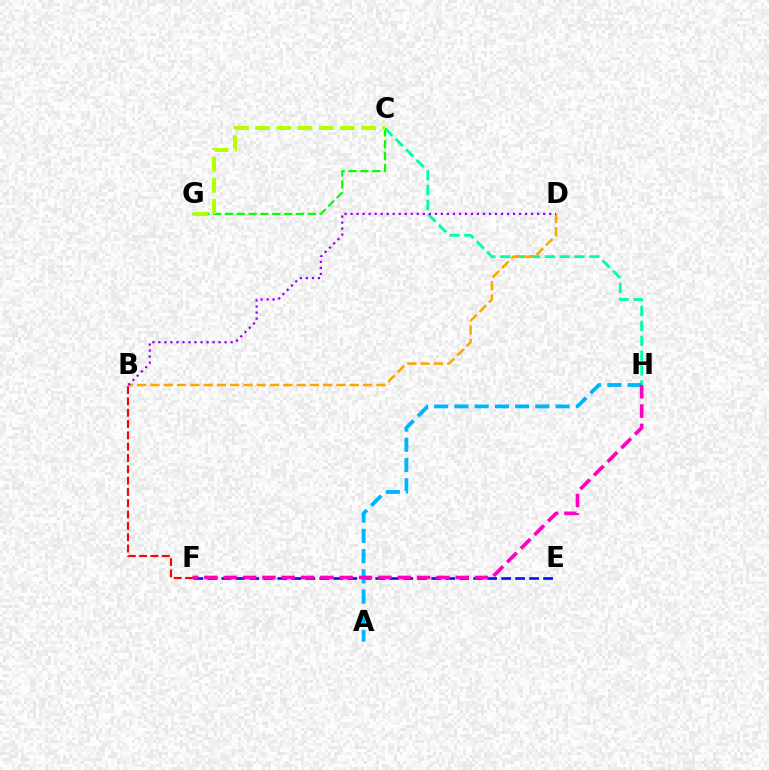{('C', 'G'): [{'color': '#08ff00', 'line_style': 'dashed', 'thickness': 1.61}, {'color': '#b3ff00', 'line_style': 'dashed', 'thickness': 2.88}], ('B', 'F'): [{'color': '#ff0000', 'line_style': 'dashed', 'thickness': 1.54}], ('C', 'H'): [{'color': '#00ff9d', 'line_style': 'dashed', 'thickness': 2.02}], ('E', 'F'): [{'color': '#0010ff', 'line_style': 'dashed', 'thickness': 1.9}], ('B', 'D'): [{'color': '#ffa500', 'line_style': 'dashed', 'thickness': 1.81}, {'color': '#9b00ff', 'line_style': 'dotted', 'thickness': 1.64}], ('A', 'H'): [{'color': '#00b5ff', 'line_style': 'dashed', 'thickness': 2.75}], ('F', 'H'): [{'color': '#ff00bd', 'line_style': 'dashed', 'thickness': 2.63}]}